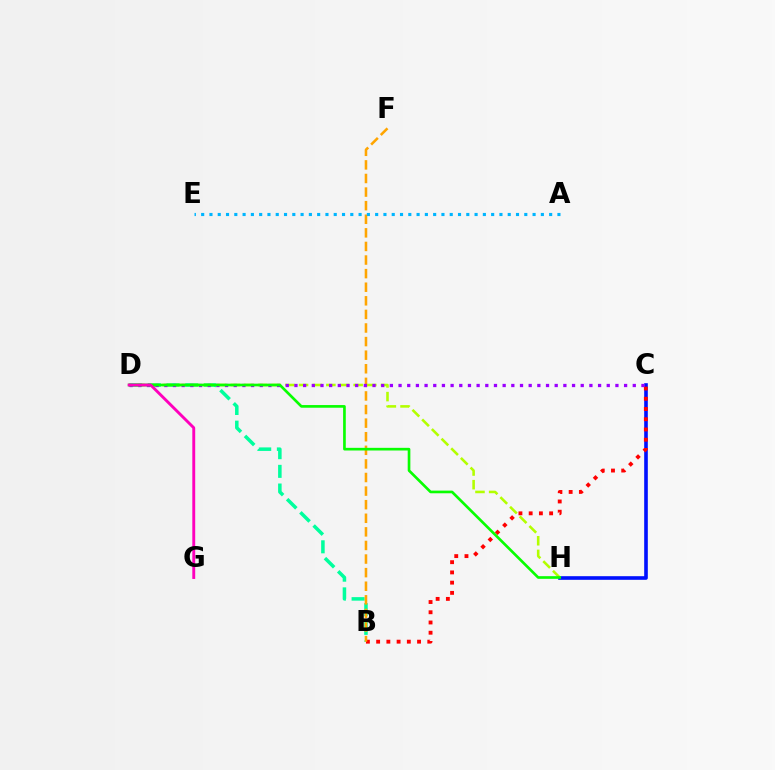{('C', 'H'): [{'color': '#0010ff', 'line_style': 'solid', 'thickness': 2.61}], ('B', 'D'): [{'color': '#00ff9d', 'line_style': 'dashed', 'thickness': 2.54}], ('D', 'H'): [{'color': '#b3ff00', 'line_style': 'dashed', 'thickness': 1.85}, {'color': '#08ff00', 'line_style': 'solid', 'thickness': 1.92}], ('B', 'C'): [{'color': '#ff0000', 'line_style': 'dotted', 'thickness': 2.78}], ('B', 'F'): [{'color': '#ffa500', 'line_style': 'dashed', 'thickness': 1.85}], ('C', 'D'): [{'color': '#9b00ff', 'line_style': 'dotted', 'thickness': 2.36}], ('A', 'E'): [{'color': '#00b5ff', 'line_style': 'dotted', 'thickness': 2.25}], ('D', 'G'): [{'color': '#ff00bd', 'line_style': 'solid', 'thickness': 2.08}]}